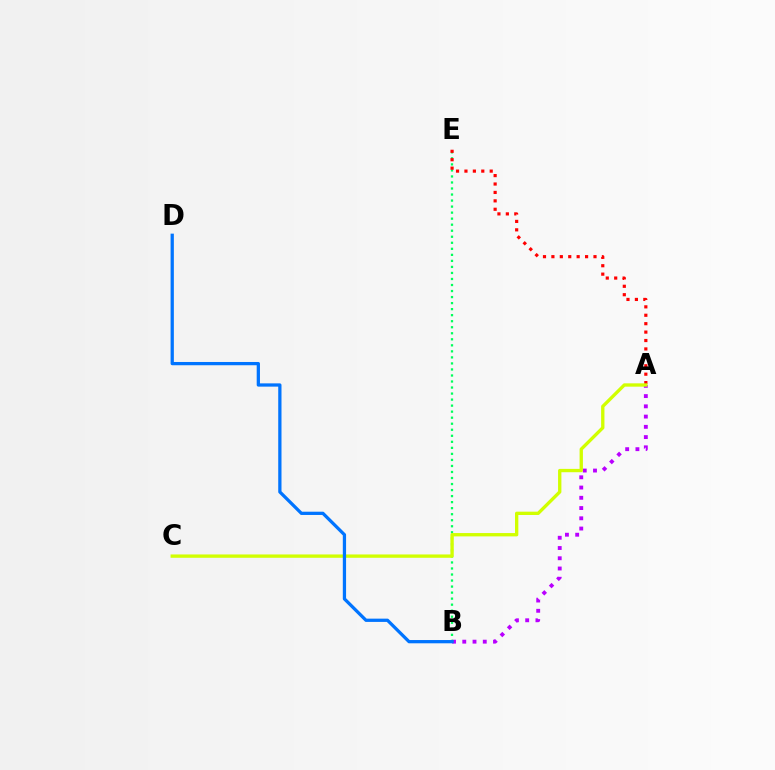{('A', 'B'): [{'color': '#b900ff', 'line_style': 'dotted', 'thickness': 2.78}], ('B', 'E'): [{'color': '#00ff5c', 'line_style': 'dotted', 'thickness': 1.64}], ('A', 'E'): [{'color': '#ff0000', 'line_style': 'dotted', 'thickness': 2.29}], ('A', 'C'): [{'color': '#d1ff00', 'line_style': 'solid', 'thickness': 2.4}], ('B', 'D'): [{'color': '#0074ff', 'line_style': 'solid', 'thickness': 2.35}]}